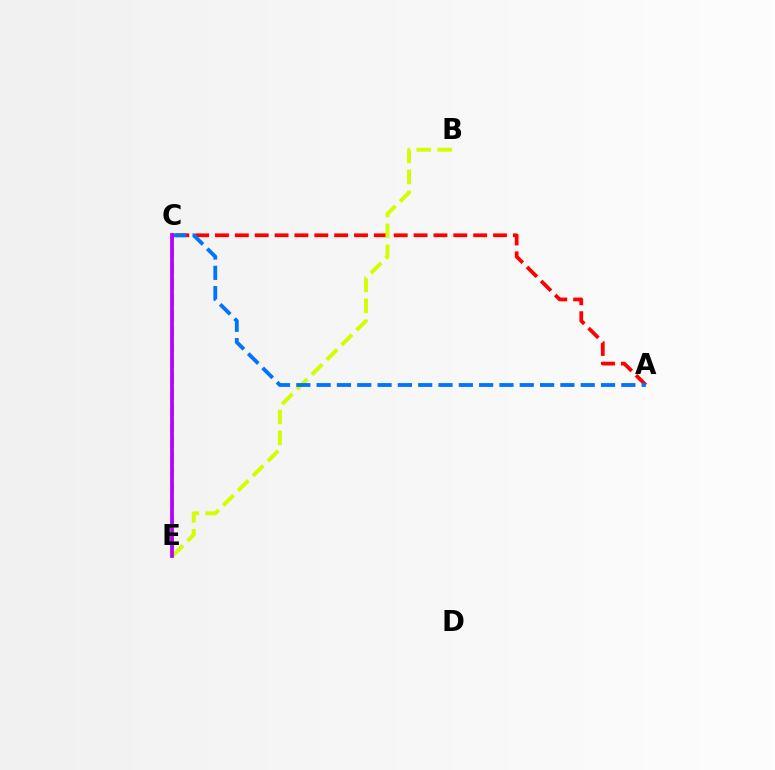{('C', 'E'): [{'color': '#00ff5c', 'line_style': 'dashed', 'thickness': 2.13}, {'color': '#b900ff', 'line_style': 'solid', 'thickness': 2.71}], ('A', 'C'): [{'color': '#ff0000', 'line_style': 'dashed', 'thickness': 2.7}, {'color': '#0074ff', 'line_style': 'dashed', 'thickness': 2.76}], ('B', 'E'): [{'color': '#d1ff00', 'line_style': 'dashed', 'thickness': 2.85}]}